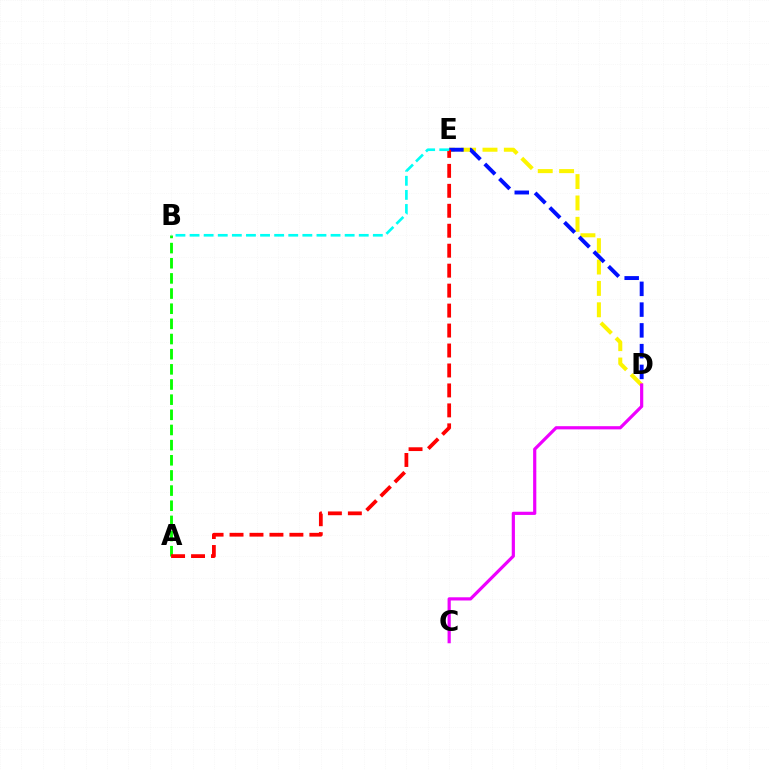{('D', 'E'): [{'color': '#fcf500', 'line_style': 'dashed', 'thickness': 2.9}, {'color': '#0010ff', 'line_style': 'dashed', 'thickness': 2.82}], ('A', 'B'): [{'color': '#08ff00', 'line_style': 'dashed', 'thickness': 2.06}], ('A', 'E'): [{'color': '#ff0000', 'line_style': 'dashed', 'thickness': 2.71}], ('C', 'D'): [{'color': '#ee00ff', 'line_style': 'solid', 'thickness': 2.3}], ('B', 'E'): [{'color': '#00fff6', 'line_style': 'dashed', 'thickness': 1.92}]}